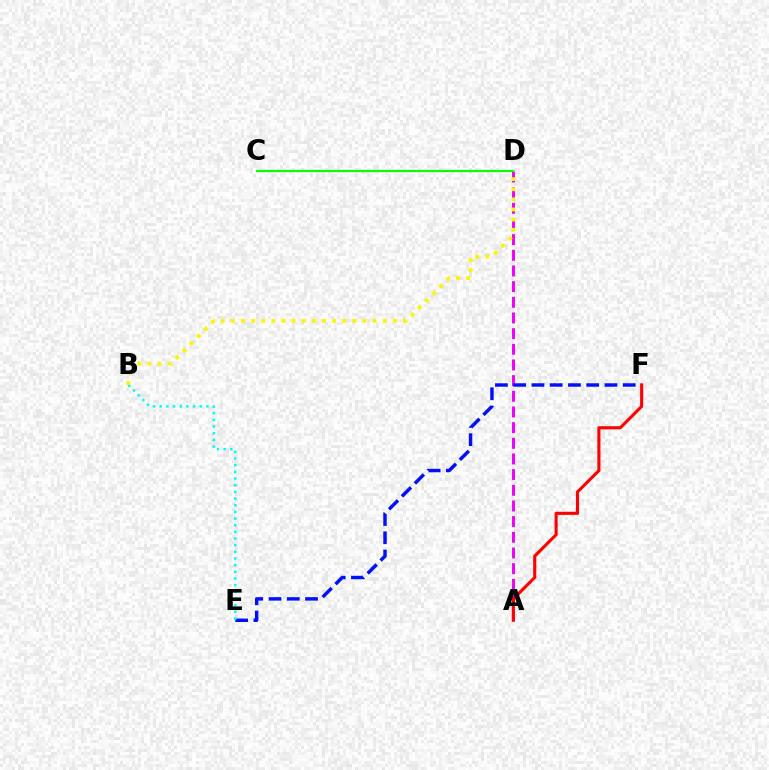{('A', 'D'): [{'color': '#ee00ff', 'line_style': 'dashed', 'thickness': 2.13}], ('E', 'F'): [{'color': '#0010ff', 'line_style': 'dashed', 'thickness': 2.48}], ('C', 'D'): [{'color': '#08ff00', 'line_style': 'solid', 'thickness': 1.55}], ('B', 'E'): [{'color': '#00fff6', 'line_style': 'dotted', 'thickness': 1.81}], ('A', 'F'): [{'color': '#ff0000', 'line_style': 'solid', 'thickness': 2.24}], ('B', 'D'): [{'color': '#fcf500', 'line_style': 'dotted', 'thickness': 2.75}]}